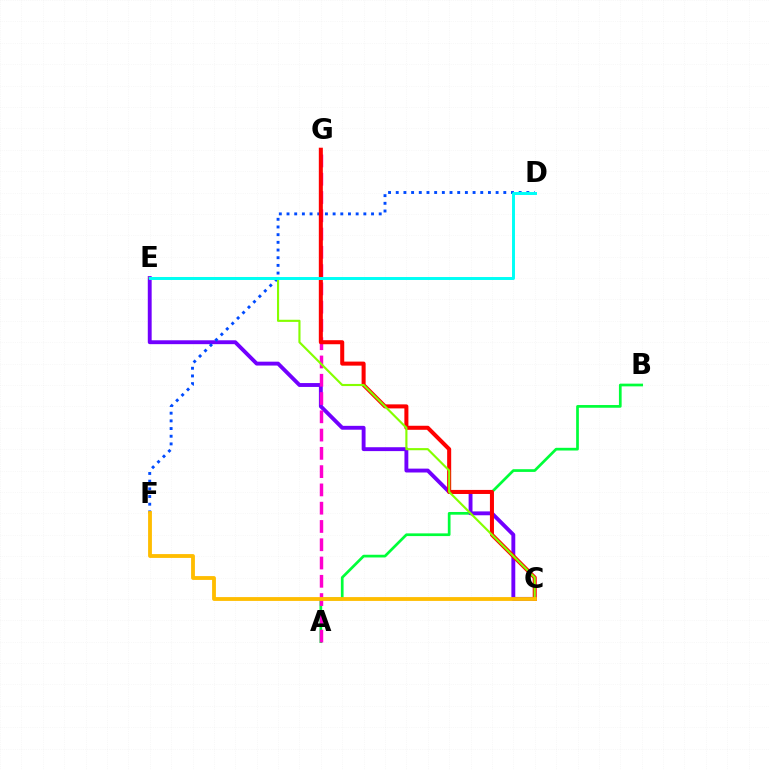{('A', 'B'): [{'color': '#00ff39', 'line_style': 'solid', 'thickness': 1.95}], ('C', 'E'): [{'color': '#7200ff', 'line_style': 'solid', 'thickness': 2.79}, {'color': '#84ff00', 'line_style': 'solid', 'thickness': 1.54}], ('D', 'F'): [{'color': '#004bff', 'line_style': 'dotted', 'thickness': 2.09}], ('A', 'G'): [{'color': '#ff00cf', 'line_style': 'dashed', 'thickness': 2.48}], ('C', 'G'): [{'color': '#ff0000', 'line_style': 'solid', 'thickness': 2.91}], ('C', 'F'): [{'color': '#ffbd00', 'line_style': 'solid', 'thickness': 2.75}], ('D', 'E'): [{'color': '#00fff6', 'line_style': 'solid', 'thickness': 2.13}]}